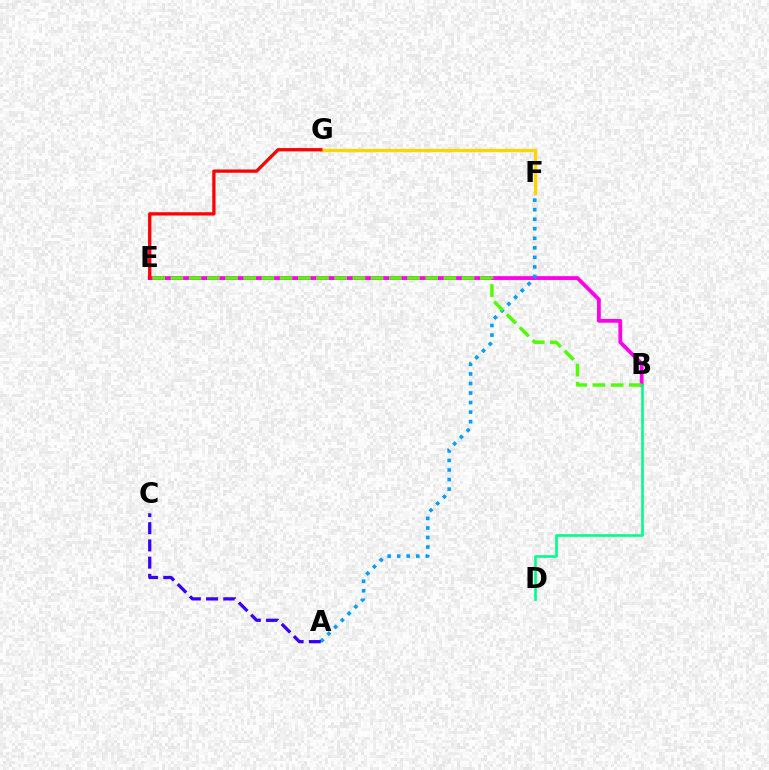{('B', 'E'): [{'color': '#ff00ed', 'line_style': 'solid', 'thickness': 2.73}, {'color': '#4fff00', 'line_style': 'dashed', 'thickness': 2.47}], ('A', 'F'): [{'color': '#009eff', 'line_style': 'dotted', 'thickness': 2.59}], ('F', 'G'): [{'color': '#ffd500', 'line_style': 'solid', 'thickness': 2.37}], ('E', 'G'): [{'color': '#ff0000', 'line_style': 'solid', 'thickness': 2.37}], ('A', 'C'): [{'color': '#3700ff', 'line_style': 'dashed', 'thickness': 2.34}], ('B', 'D'): [{'color': '#00ff86', 'line_style': 'solid', 'thickness': 1.89}]}